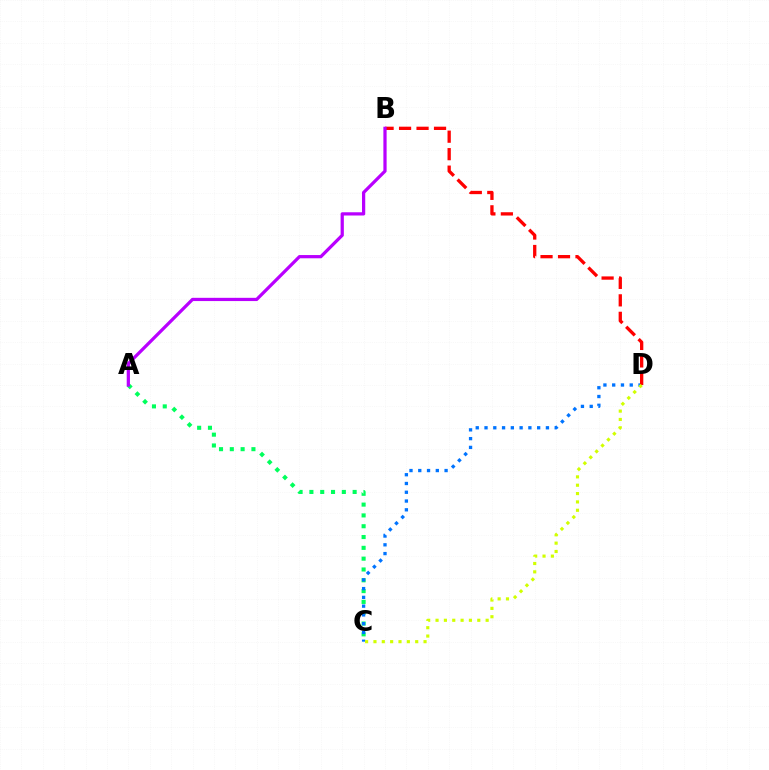{('A', 'C'): [{'color': '#00ff5c', 'line_style': 'dotted', 'thickness': 2.94}], ('C', 'D'): [{'color': '#0074ff', 'line_style': 'dotted', 'thickness': 2.38}, {'color': '#d1ff00', 'line_style': 'dotted', 'thickness': 2.27}], ('B', 'D'): [{'color': '#ff0000', 'line_style': 'dashed', 'thickness': 2.37}], ('A', 'B'): [{'color': '#b900ff', 'line_style': 'solid', 'thickness': 2.33}]}